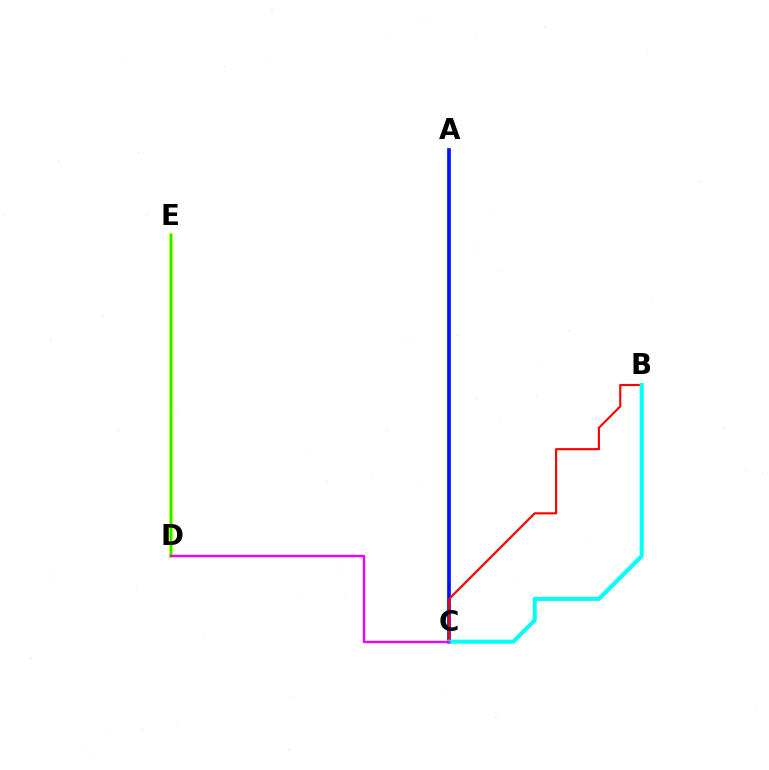{('D', 'E'): [{'color': '#fcf500', 'line_style': 'solid', 'thickness': 2.81}, {'color': '#08ff00', 'line_style': 'solid', 'thickness': 1.75}], ('A', 'C'): [{'color': '#0010ff', 'line_style': 'solid', 'thickness': 2.65}], ('B', 'C'): [{'color': '#ff0000', 'line_style': 'solid', 'thickness': 1.54}, {'color': '#00fff6', 'line_style': 'solid', 'thickness': 2.9}], ('C', 'D'): [{'color': '#ee00ff', 'line_style': 'solid', 'thickness': 1.74}]}